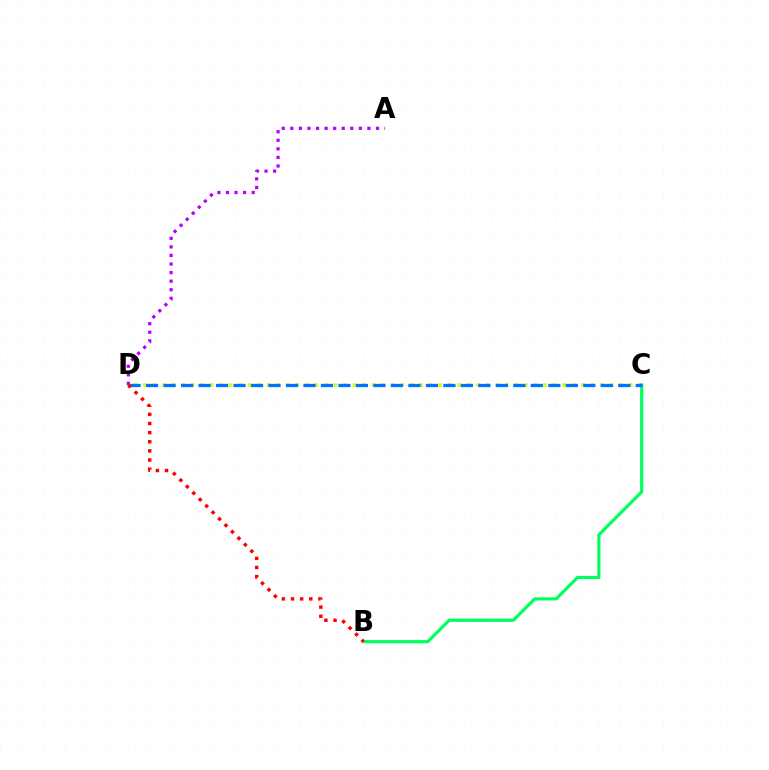{('C', 'D'): [{'color': '#d1ff00', 'line_style': 'dotted', 'thickness': 2.59}, {'color': '#0074ff', 'line_style': 'dashed', 'thickness': 2.38}], ('B', 'C'): [{'color': '#00ff5c', 'line_style': 'solid', 'thickness': 2.28}], ('A', 'D'): [{'color': '#b900ff', 'line_style': 'dotted', 'thickness': 2.33}], ('B', 'D'): [{'color': '#ff0000', 'line_style': 'dotted', 'thickness': 2.48}]}